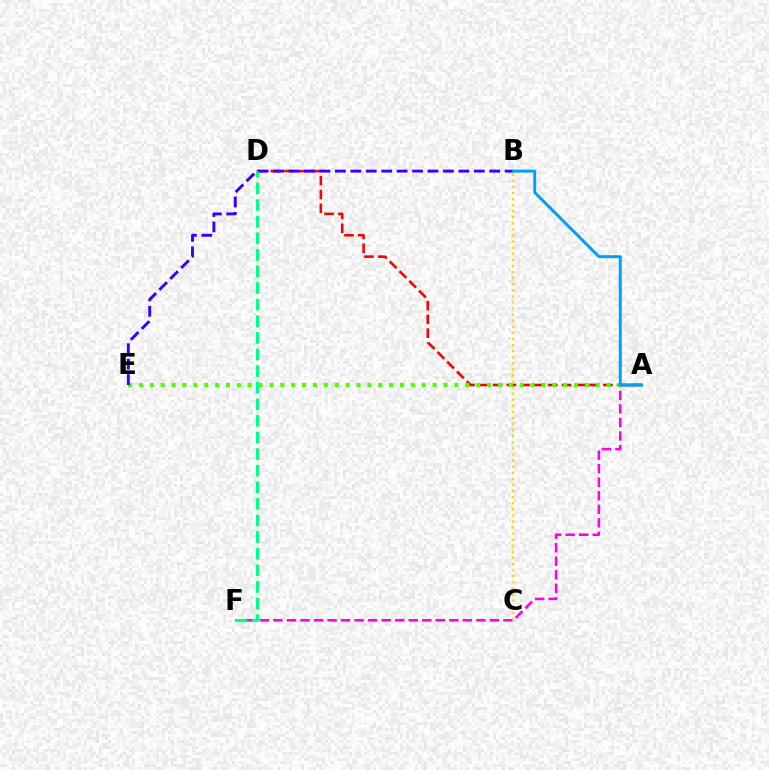{('A', 'F'): [{'color': '#ff00ed', 'line_style': 'dashed', 'thickness': 1.84}], ('A', 'D'): [{'color': '#ff0000', 'line_style': 'dashed', 'thickness': 1.87}], ('A', 'E'): [{'color': '#4fff00', 'line_style': 'dotted', 'thickness': 2.96}], ('B', 'E'): [{'color': '#3700ff', 'line_style': 'dashed', 'thickness': 2.1}], ('A', 'B'): [{'color': '#009eff', 'line_style': 'solid', 'thickness': 2.1}], ('D', 'F'): [{'color': '#00ff86', 'line_style': 'dashed', 'thickness': 2.26}], ('B', 'C'): [{'color': '#ffd500', 'line_style': 'dotted', 'thickness': 1.65}]}